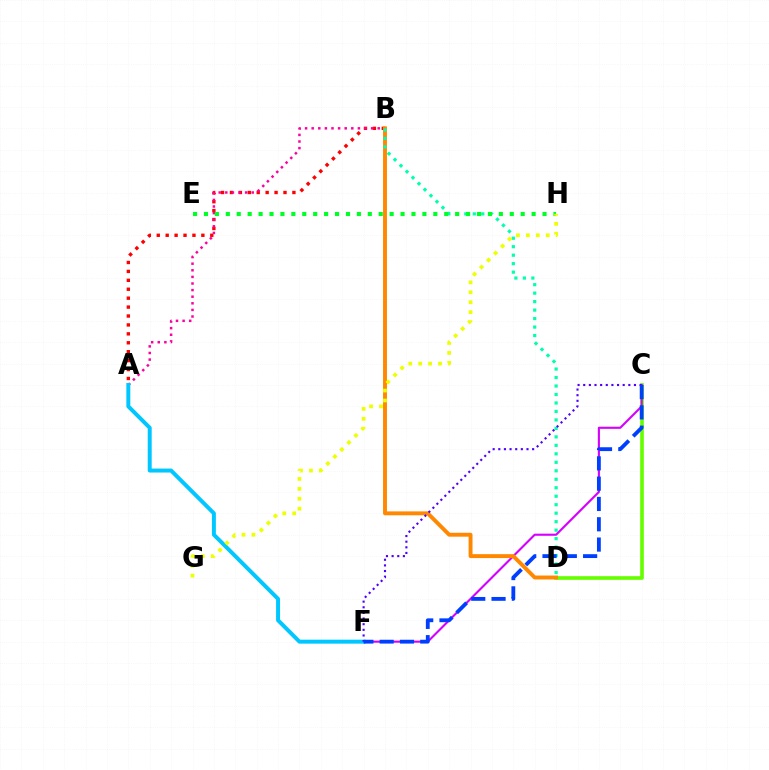{('A', 'B'): [{'color': '#ff0000', 'line_style': 'dotted', 'thickness': 2.42}, {'color': '#ff00a0', 'line_style': 'dotted', 'thickness': 1.79}], ('C', 'D'): [{'color': '#66ff00', 'line_style': 'solid', 'thickness': 2.63}], ('C', 'F'): [{'color': '#d600ff', 'line_style': 'solid', 'thickness': 1.53}, {'color': '#4f00ff', 'line_style': 'dotted', 'thickness': 1.53}, {'color': '#003fff', 'line_style': 'dashed', 'thickness': 2.76}], ('A', 'F'): [{'color': '#00c7ff', 'line_style': 'solid', 'thickness': 2.85}], ('B', 'D'): [{'color': '#ff8800', 'line_style': 'solid', 'thickness': 2.81}, {'color': '#00ffaf', 'line_style': 'dotted', 'thickness': 2.3}], ('E', 'H'): [{'color': '#00ff27', 'line_style': 'dotted', 'thickness': 2.97}], ('G', 'H'): [{'color': '#eeff00', 'line_style': 'dotted', 'thickness': 2.7}]}